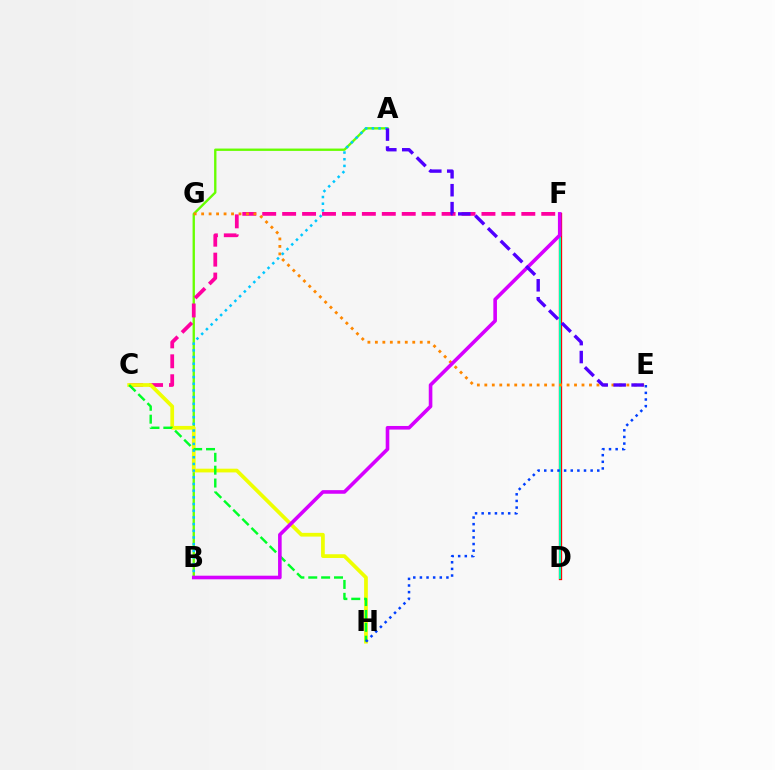{('A', 'B'): [{'color': '#66ff00', 'line_style': 'solid', 'thickness': 1.69}, {'color': '#00c7ff', 'line_style': 'dotted', 'thickness': 1.82}], ('C', 'F'): [{'color': '#ff00a0', 'line_style': 'dashed', 'thickness': 2.71}], ('C', 'H'): [{'color': '#eeff00', 'line_style': 'solid', 'thickness': 2.68}, {'color': '#00ff27', 'line_style': 'dashed', 'thickness': 1.75}], ('D', 'F'): [{'color': '#ff0000', 'line_style': 'solid', 'thickness': 2.38}, {'color': '#00ffaf', 'line_style': 'solid', 'thickness': 1.52}], ('E', 'G'): [{'color': '#ff8800', 'line_style': 'dotted', 'thickness': 2.03}], ('E', 'H'): [{'color': '#003fff', 'line_style': 'dotted', 'thickness': 1.8}], ('B', 'F'): [{'color': '#d600ff', 'line_style': 'solid', 'thickness': 2.6}], ('A', 'E'): [{'color': '#4f00ff', 'line_style': 'dashed', 'thickness': 2.44}]}